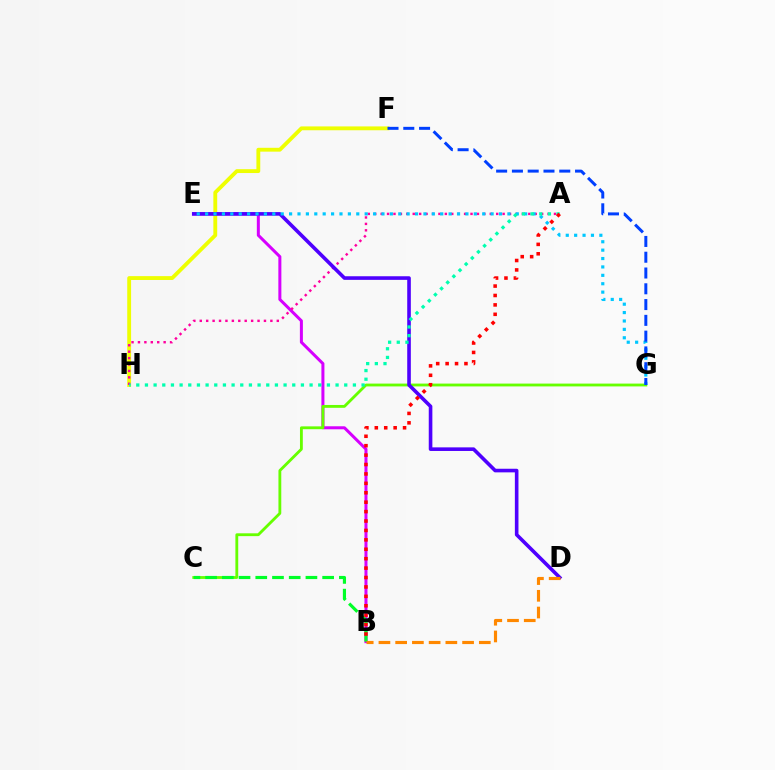{('F', 'H'): [{'color': '#eeff00', 'line_style': 'solid', 'thickness': 2.77}], ('B', 'E'): [{'color': '#d600ff', 'line_style': 'solid', 'thickness': 2.17}], ('C', 'G'): [{'color': '#66ff00', 'line_style': 'solid', 'thickness': 2.04}], ('A', 'H'): [{'color': '#ff00a0', 'line_style': 'dotted', 'thickness': 1.74}, {'color': '#00ffaf', 'line_style': 'dotted', 'thickness': 2.35}], ('D', 'E'): [{'color': '#4f00ff', 'line_style': 'solid', 'thickness': 2.6}], ('B', 'C'): [{'color': '#00ff27', 'line_style': 'dashed', 'thickness': 2.27}], ('E', 'G'): [{'color': '#00c7ff', 'line_style': 'dotted', 'thickness': 2.28}], ('B', 'D'): [{'color': '#ff8800', 'line_style': 'dashed', 'thickness': 2.27}], ('A', 'B'): [{'color': '#ff0000', 'line_style': 'dotted', 'thickness': 2.56}], ('F', 'G'): [{'color': '#003fff', 'line_style': 'dashed', 'thickness': 2.14}]}